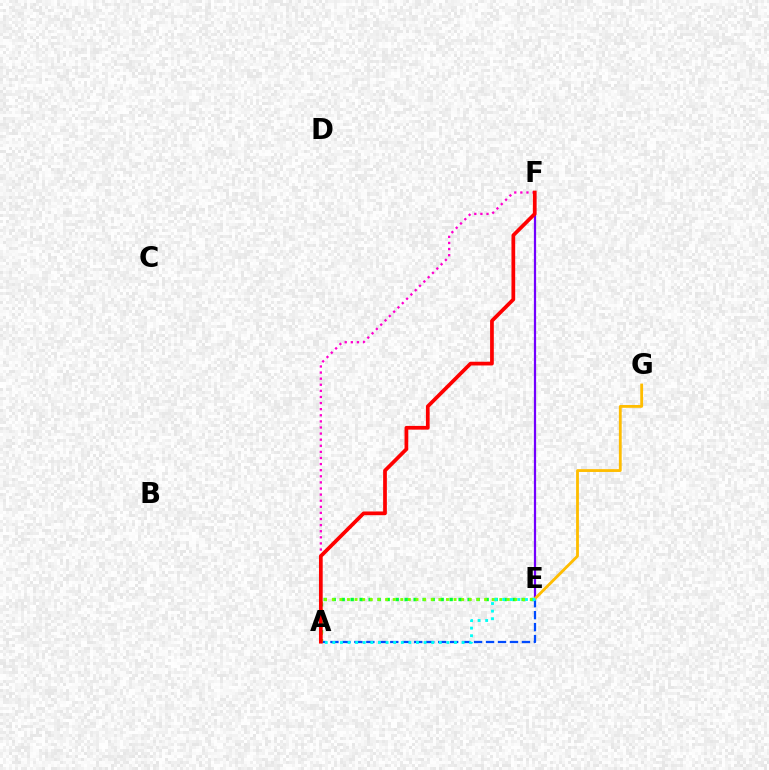{('E', 'F'): [{'color': '#7200ff', 'line_style': 'solid', 'thickness': 1.6}], ('A', 'F'): [{'color': '#ff00cf', 'line_style': 'dotted', 'thickness': 1.66}, {'color': '#ff0000', 'line_style': 'solid', 'thickness': 2.68}], ('A', 'E'): [{'color': '#00ff39', 'line_style': 'dotted', 'thickness': 2.44}, {'color': '#004bff', 'line_style': 'dashed', 'thickness': 1.63}, {'color': '#84ff00', 'line_style': 'dotted', 'thickness': 2.07}, {'color': '#00fff6', 'line_style': 'dotted', 'thickness': 2.07}], ('E', 'G'): [{'color': '#ffbd00', 'line_style': 'solid', 'thickness': 2.03}]}